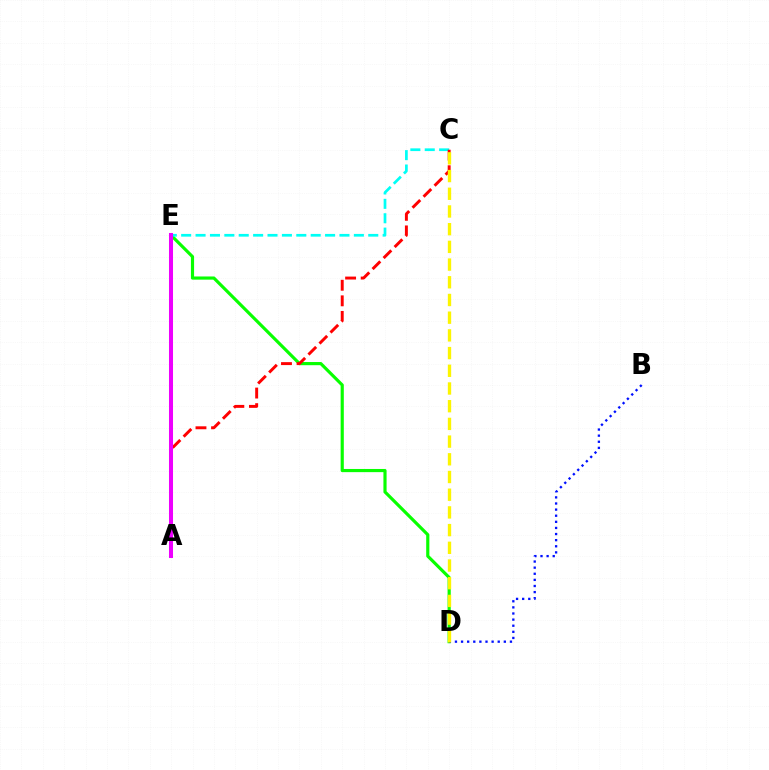{('D', 'E'): [{'color': '#08ff00', 'line_style': 'solid', 'thickness': 2.28}], ('C', 'E'): [{'color': '#00fff6', 'line_style': 'dashed', 'thickness': 1.96}], ('A', 'C'): [{'color': '#ff0000', 'line_style': 'dashed', 'thickness': 2.12}], ('B', 'D'): [{'color': '#0010ff', 'line_style': 'dotted', 'thickness': 1.66}], ('A', 'E'): [{'color': '#ee00ff', 'line_style': 'solid', 'thickness': 2.9}], ('C', 'D'): [{'color': '#fcf500', 'line_style': 'dashed', 'thickness': 2.4}]}